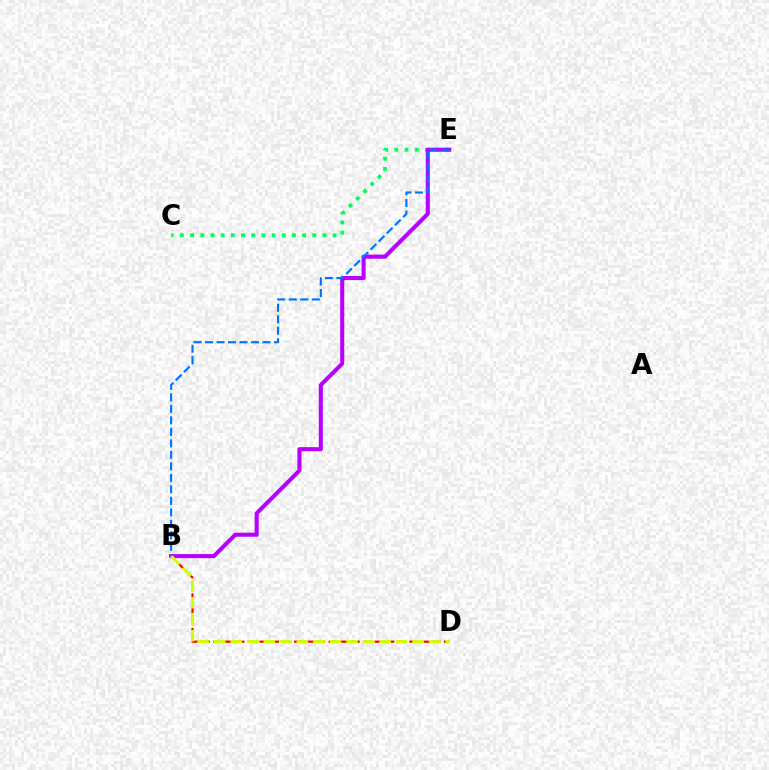{('C', 'E'): [{'color': '#00ff5c', 'line_style': 'dotted', 'thickness': 2.77}], ('B', 'E'): [{'color': '#b900ff', 'line_style': 'solid', 'thickness': 2.93}, {'color': '#0074ff', 'line_style': 'dashed', 'thickness': 1.56}], ('B', 'D'): [{'color': '#ff0000', 'line_style': 'dashed', 'thickness': 1.57}, {'color': '#d1ff00', 'line_style': 'dashed', 'thickness': 2.25}]}